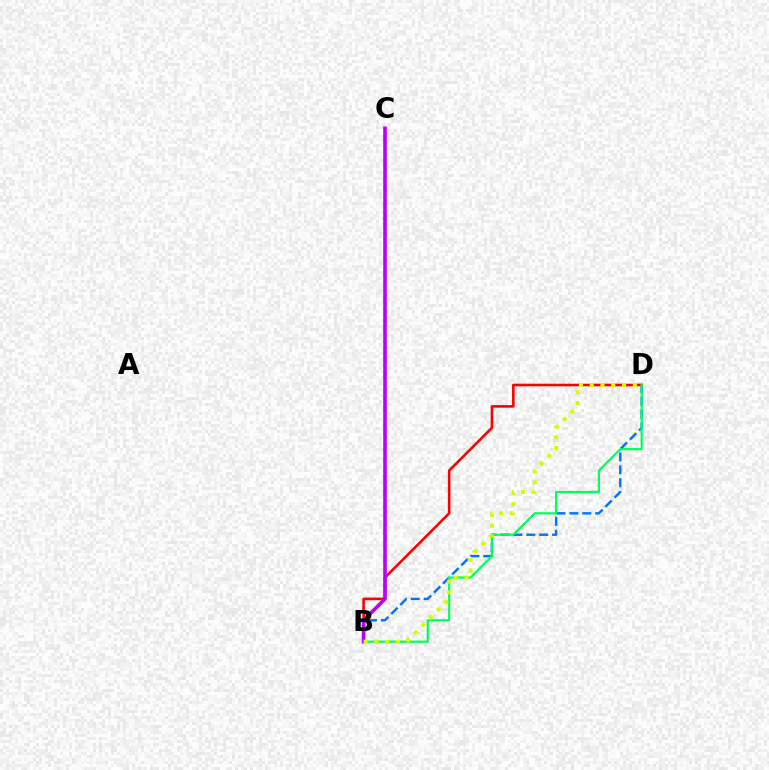{('B', 'D'): [{'color': '#0074ff', 'line_style': 'dashed', 'thickness': 1.75}, {'color': '#ff0000', 'line_style': 'solid', 'thickness': 1.87}, {'color': '#00ff5c', 'line_style': 'solid', 'thickness': 1.57}, {'color': '#d1ff00', 'line_style': 'dotted', 'thickness': 2.93}], ('B', 'C'): [{'color': '#b900ff', 'line_style': 'solid', 'thickness': 2.6}]}